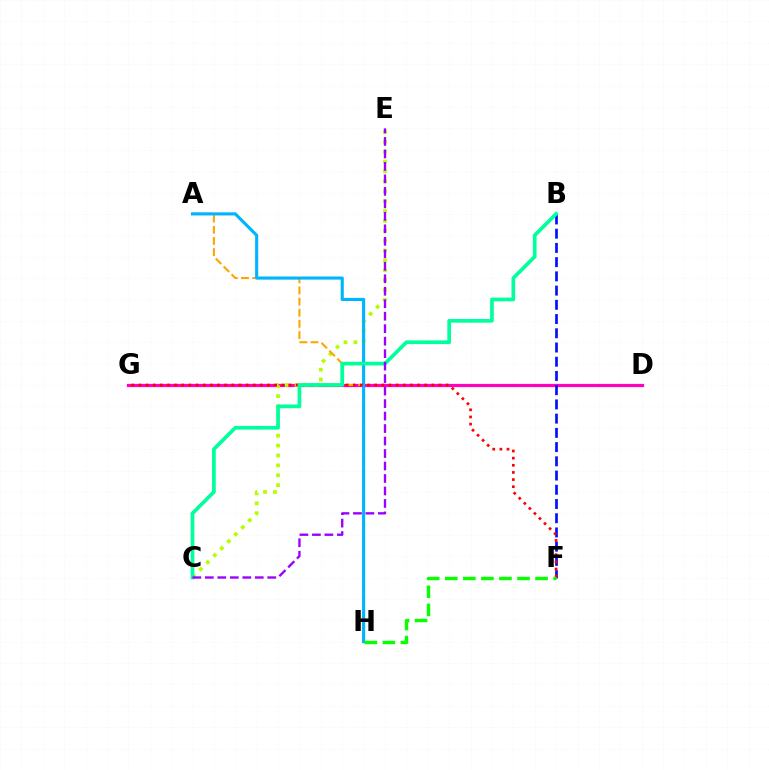{('D', 'G'): [{'color': '#ff00bd', 'line_style': 'solid', 'thickness': 2.31}], ('B', 'F'): [{'color': '#0010ff', 'line_style': 'dashed', 'thickness': 1.93}], ('C', 'E'): [{'color': '#b3ff00', 'line_style': 'dotted', 'thickness': 2.69}, {'color': '#9b00ff', 'line_style': 'dashed', 'thickness': 1.7}], ('A', 'H'): [{'color': '#ffa500', 'line_style': 'dashed', 'thickness': 1.51}, {'color': '#00b5ff', 'line_style': 'solid', 'thickness': 2.25}], ('F', 'G'): [{'color': '#ff0000', 'line_style': 'dotted', 'thickness': 1.94}], ('B', 'C'): [{'color': '#00ff9d', 'line_style': 'solid', 'thickness': 2.66}], ('F', 'H'): [{'color': '#08ff00', 'line_style': 'dashed', 'thickness': 2.45}]}